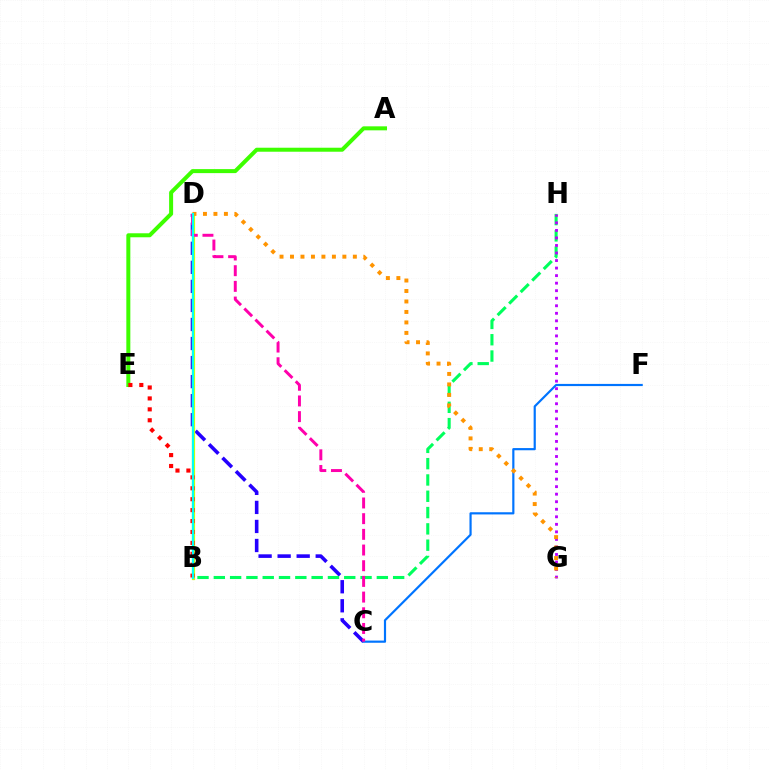{('C', 'D'): [{'color': '#2500ff', 'line_style': 'dashed', 'thickness': 2.59}, {'color': '#ff00ac', 'line_style': 'dashed', 'thickness': 2.13}], ('B', 'H'): [{'color': '#00ff5c', 'line_style': 'dashed', 'thickness': 2.21}], ('C', 'F'): [{'color': '#0074ff', 'line_style': 'solid', 'thickness': 1.57}], ('A', 'E'): [{'color': '#3dff00', 'line_style': 'solid', 'thickness': 2.88}], ('G', 'H'): [{'color': '#b900ff', 'line_style': 'dotted', 'thickness': 2.05}], ('B', 'D'): [{'color': '#d1ff00', 'line_style': 'solid', 'thickness': 2.31}, {'color': '#00fff6', 'line_style': 'solid', 'thickness': 1.58}], ('B', 'E'): [{'color': '#ff0000', 'line_style': 'dotted', 'thickness': 2.97}], ('D', 'G'): [{'color': '#ff9400', 'line_style': 'dotted', 'thickness': 2.85}]}